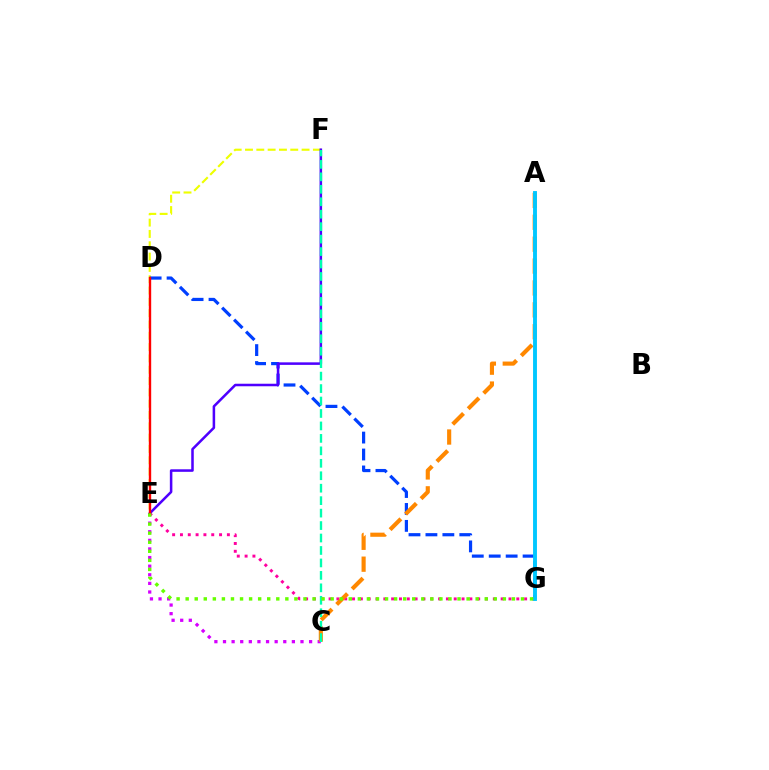{('E', 'F'): [{'color': '#eeff00', 'line_style': 'dashed', 'thickness': 1.54}, {'color': '#4f00ff', 'line_style': 'solid', 'thickness': 1.82}], ('D', 'G'): [{'color': '#003fff', 'line_style': 'dashed', 'thickness': 2.3}], ('C', 'E'): [{'color': '#d600ff', 'line_style': 'dotted', 'thickness': 2.34}], ('E', 'G'): [{'color': '#ff00a0', 'line_style': 'dotted', 'thickness': 2.13}, {'color': '#66ff00', 'line_style': 'dotted', 'thickness': 2.46}], ('A', 'C'): [{'color': '#ff8800', 'line_style': 'dashed', 'thickness': 2.97}], ('C', 'F'): [{'color': '#00ffaf', 'line_style': 'dashed', 'thickness': 1.69}], ('A', 'G'): [{'color': '#00ff27', 'line_style': 'dotted', 'thickness': 1.5}, {'color': '#00c7ff', 'line_style': 'solid', 'thickness': 2.79}], ('D', 'E'): [{'color': '#ff0000', 'line_style': 'solid', 'thickness': 1.71}]}